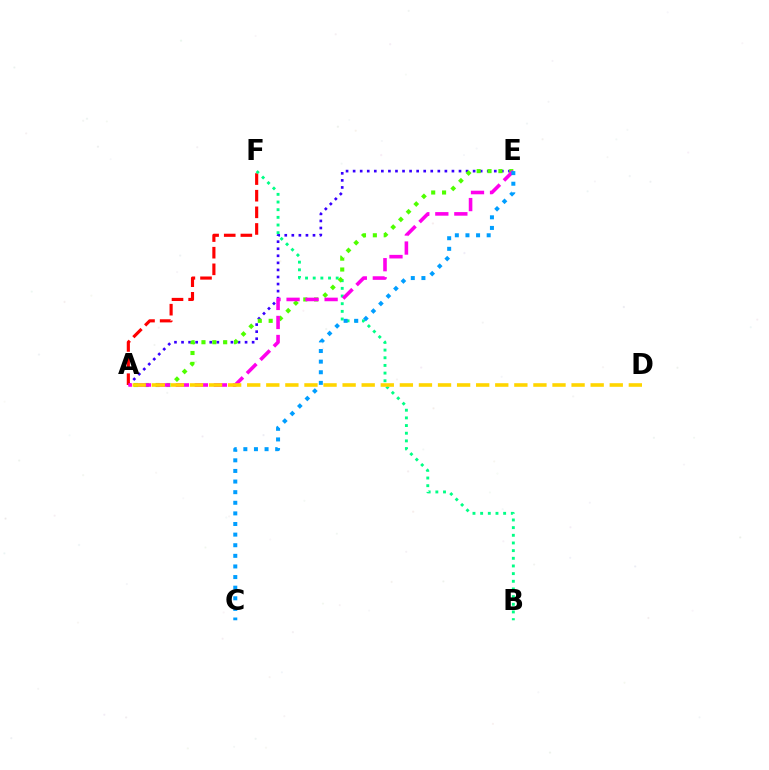{('A', 'E'): [{'color': '#3700ff', 'line_style': 'dotted', 'thickness': 1.92}, {'color': '#4fff00', 'line_style': 'dotted', 'thickness': 2.95}, {'color': '#ff00ed', 'line_style': 'dashed', 'thickness': 2.58}], ('A', 'F'): [{'color': '#ff0000', 'line_style': 'dashed', 'thickness': 2.26}], ('B', 'F'): [{'color': '#00ff86', 'line_style': 'dotted', 'thickness': 2.08}], ('A', 'D'): [{'color': '#ffd500', 'line_style': 'dashed', 'thickness': 2.59}], ('C', 'E'): [{'color': '#009eff', 'line_style': 'dotted', 'thickness': 2.88}]}